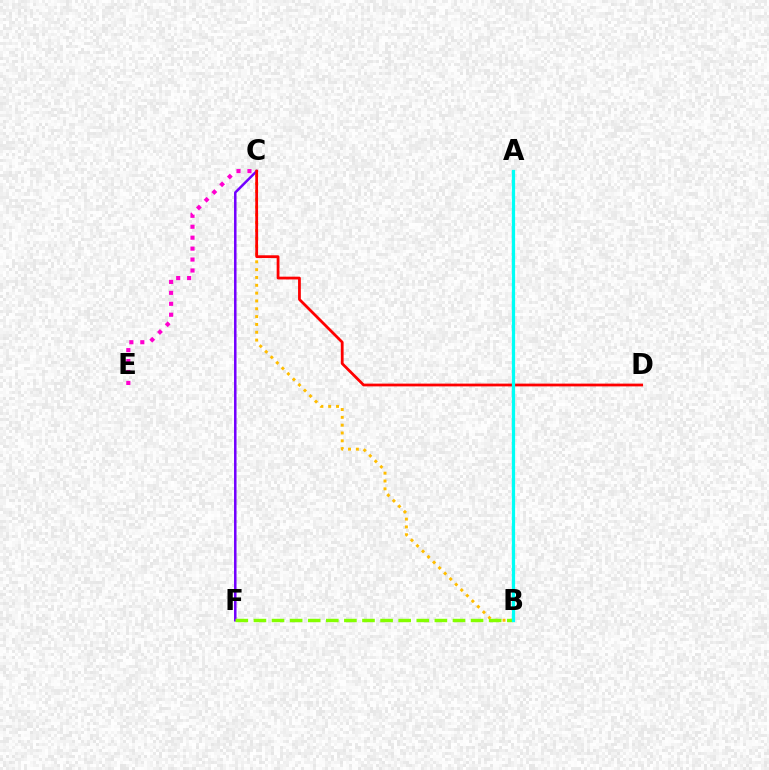{('C', 'F'): [{'color': '#7200ff', 'line_style': 'solid', 'thickness': 1.8}], ('A', 'B'): [{'color': '#004bff', 'line_style': 'dashed', 'thickness': 1.51}, {'color': '#00ff39', 'line_style': 'dotted', 'thickness': 2.02}, {'color': '#00fff6', 'line_style': 'solid', 'thickness': 2.32}], ('B', 'C'): [{'color': '#ffbd00', 'line_style': 'dotted', 'thickness': 2.13}], ('C', 'D'): [{'color': '#ff0000', 'line_style': 'solid', 'thickness': 1.99}], ('C', 'E'): [{'color': '#ff00cf', 'line_style': 'dotted', 'thickness': 2.97}], ('B', 'F'): [{'color': '#84ff00', 'line_style': 'dashed', 'thickness': 2.46}]}